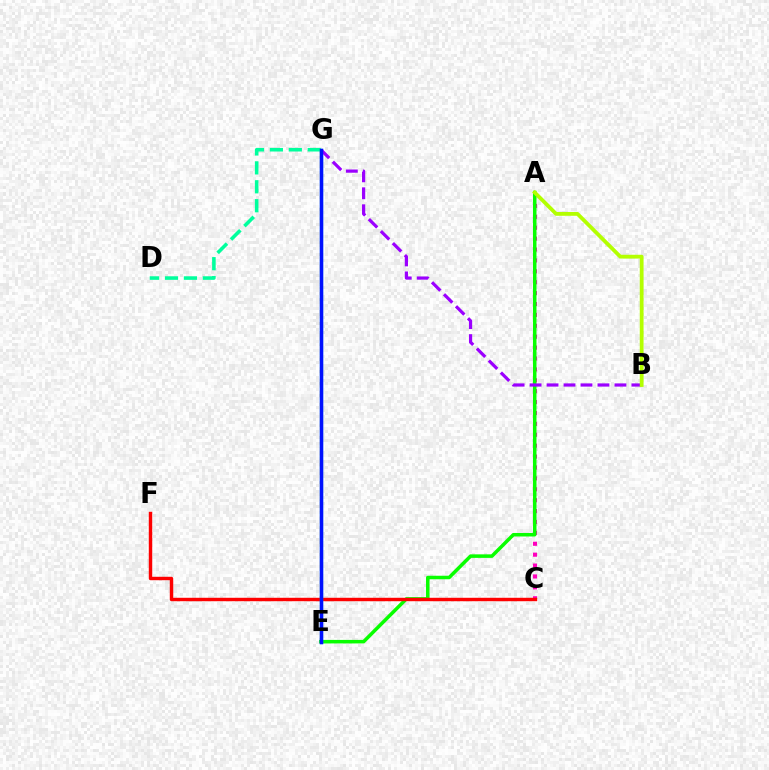{('E', 'G'): [{'color': '#ffa500', 'line_style': 'dashed', 'thickness': 1.55}, {'color': '#00b5ff', 'line_style': 'solid', 'thickness': 2.36}, {'color': '#0010ff', 'line_style': 'solid', 'thickness': 2.49}], ('A', 'C'): [{'color': '#ff00bd', 'line_style': 'dotted', 'thickness': 2.96}], ('A', 'E'): [{'color': '#08ff00', 'line_style': 'solid', 'thickness': 2.53}], ('C', 'F'): [{'color': '#ff0000', 'line_style': 'solid', 'thickness': 2.47}], ('B', 'G'): [{'color': '#9b00ff', 'line_style': 'dashed', 'thickness': 2.31}], ('D', 'G'): [{'color': '#00ff9d', 'line_style': 'dashed', 'thickness': 2.57}], ('A', 'B'): [{'color': '#b3ff00', 'line_style': 'solid', 'thickness': 2.73}]}